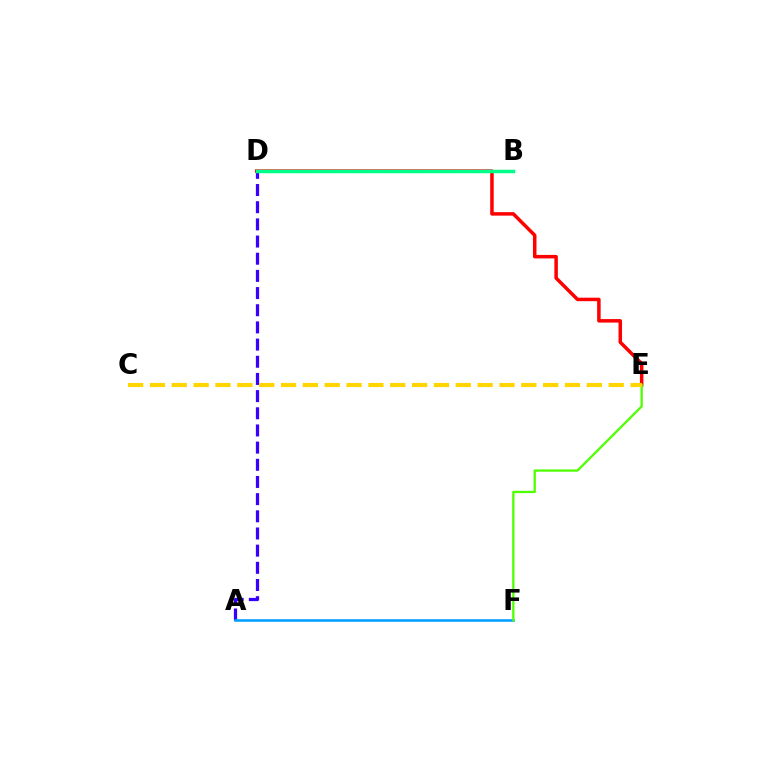{('D', 'E'): [{'color': '#ff0000', 'line_style': 'solid', 'thickness': 2.52}], ('B', 'D'): [{'color': '#ff00ed', 'line_style': 'dashed', 'thickness': 1.5}, {'color': '#00ff86', 'line_style': 'solid', 'thickness': 2.5}], ('A', 'D'): [{'color': '#3700ff', 'line_style': 'dashed', 'thickness': 2.33}], ('A', 'F'): [{'color': '#009eff', 'line_style': 'solid', 'thickness': 1.84}], ('E', 'F'): [{'color': '#4fff00', 'line_style': 'solid', 'thickness': 1.65}], ('C', 'E'): [{'color': '#ffd500', 'line_style': 'dashed', 'thickness': 2.97}]}